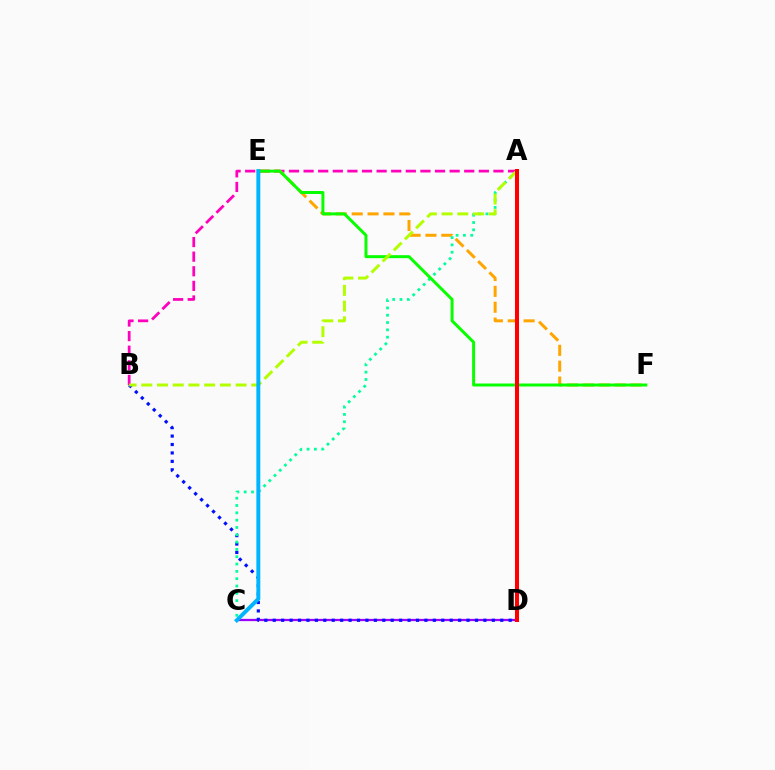{('A', 'B'): [{'color': '#ff00bd', 'line_style': 'dashed', 'thickness': 1.98}, {'color': '#b3ff00', 'line_style': 'dashed', 'thickness': 2.13}], ('C', 'D'): [{'color': '#9b00ff', 'line_style': 'solid', 'thickness': 1.63}], ('B', 'D'): [{'color': '#0010ff', 'line_style': 'dotted', 'thickness': 2.29}], ('E', 'F'): [{'color': '#ffa500', 'line_style': 'dashed', 'thickness': 2.15}, {'color': '#08ff00', 'line_style': 'solid', 'thickness': 2.15}], ('A', 'C'): [{'color': '#00ff9d', 'line_style': 'dotted', 'thickness': 1.99}], ('C', 'E'): [{'color': '#00b5ff', 'line_style': 'solid', 'thickness': 2.84}], ('A', 'D'): [{'color': '#ff0000', 'line_style': 'solid', 'thickness': 2.9}]}